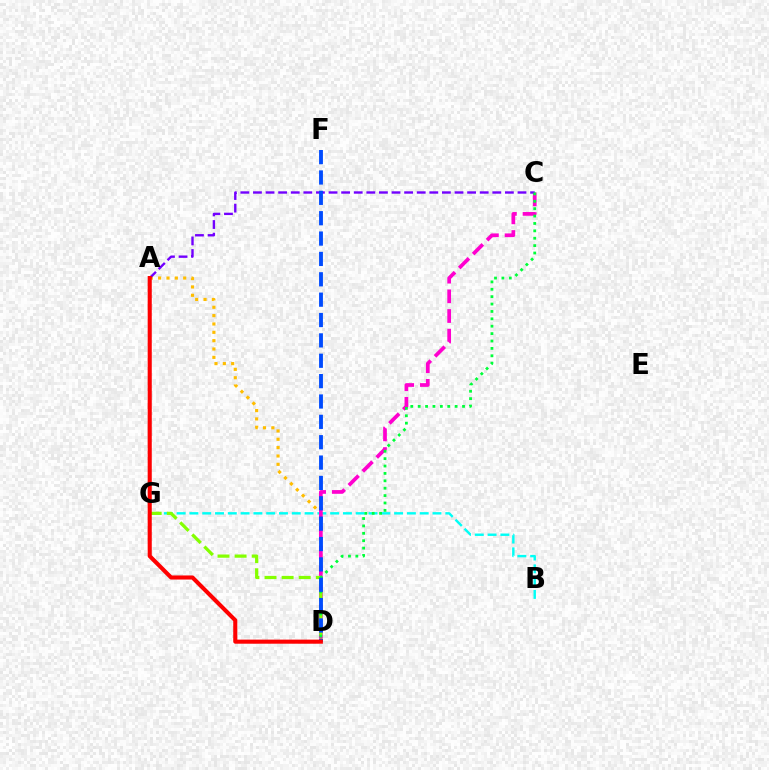{('B', 'G'): [{'color': '#00fff6', 'line_style': 'dashed', 'thickness': 1.74}], ('A', 'D'): [{'color': '#ffbd00', 'line_style': 'dotted', 'thickness': 2.27}, {'color': '#ff0000', 'line_style': 'solid', 'thickness': 2.94}], ('C', 'D'): [{'color': '#ff00cf', 'line_style': 'dashed', 'thickness': 2.67}, {'color': '#00ff39', 'line_style': 'dotted', 'thickness': 2.01}], ('D', 'G'): [{'color': '#84ff00', 'line_style': 'dashed', 'thickness': 2.32}], ('A', 'C'): [{'color': '#7200ff', 'line_style': 'dashed', 'thickness': 1.71}], ('D', 'F'): [{'color': '#004bff', 'line_style': 'dashed', 'thickness': 2.77}]}